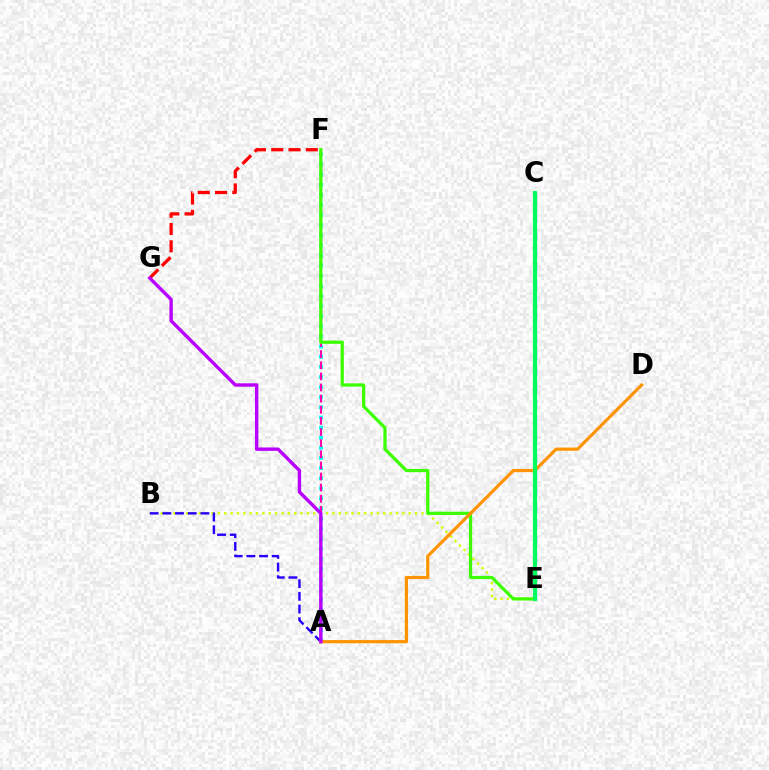{('A', 'F'): [{'color': '#00fff6', 'line_style': 'dotted', 'thickness': 2.75}, {'color': '#ff00ac', 'line_style': 'dashed', 'thickness': 1.51}], ('B', 'E'): [{'color': '#d1ff00', 'line_style': 'dotted', 'thickness': 1.73}], ('C', 'E'): [{'color': '#0074ff', 'line_style': 'dashed', 'thickness': 2.33}, {'color': '#00ff5c', 'line_style': 'solid', 'thickness': 2.98}], ('E', 'F'): [{'color': '#3dff00', 'line_style': 'solid', 'thickness': 2.34}], ('A', 'B'): [{'color': '#2500ff', 'line_style': 'dashed', 'thickness': 1.72}], ('F', 'G'): [{'color': '#ff0000', 'line_style': 'dashed', 'thickness': 2.35}], ('A', 'D'): [{'color': '#ff9400', 'line_style': 'solid', 'thickness': 2.29}], ('A', 'G'): [{'color': '#b900ff', 'line_style': 'solid', 'thickness': 2.43}]}